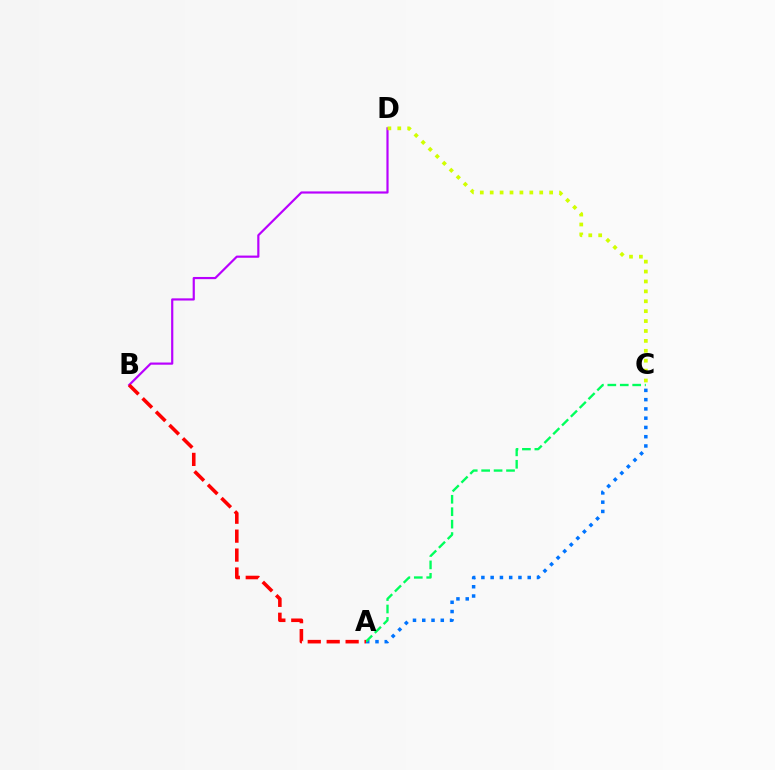{('A', 'C'): [{'color': '#0074ff', 'line_style': 'dotted', 'thickness': 2.52}, {'color': '#00ff5c', 'line_style': 'dashed', 'thickness': 1.69}], ('B', 'D'): [{'color': '#b900ff', 'line_style': 'solid', 'thickness': 1.57}], ('C', 'D'): [{'color': '#d1ff00', 'line_style': 'dotted', 'thickness': 2.69}], ('A', 'B'): [{'color': '#ff0000', 'line_style': 'dashed', 'thickness': 2.57}]}